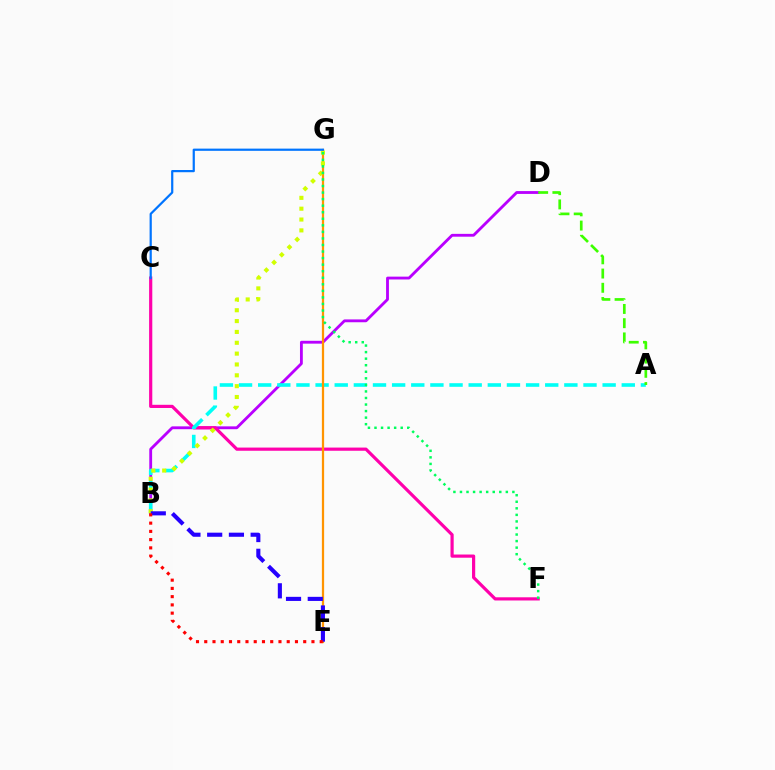{('B', 'D'): [{'color': '#b900ff', 'line_style': 'solid', 'thickness': 2.04}], ('C', 'F'): [{'color': '#ff00ac', 'line_style': 'solid', 'thickness': 2.29}], ('A', 'B'): [{'color': '#00fff6', 'line_style': 'dashed', 'thickness': 2.6}], ('E', 'G'): [{'color': '#ff9400', 'line_style': 'solid', 'thickness': 1.62}], ('B', 'G'): [{'color': '#d1ff00', 'line_style': 'dotted', 'thickness': 2.95}], ('B', 'E'): [{'color': '#2500ff', 'line_style': 'dashed', 'thickness': 2.95}, {'color': '#ff0000', 'line_style': 'dotted', 'thickness': 2.24}], ('C', 'G'): [{'color': '#0074ff', 'line_style': 'solid', 'thickness': 1.59}], ('F', 'G'): [{'color': '#00ff5c', 'line_style': 'dotted', 'thickness': 1.78}], ('A', 'D'): [{'color': '#3dff00', 'line_style': 'dashed', 'thickness': 1.93}]}